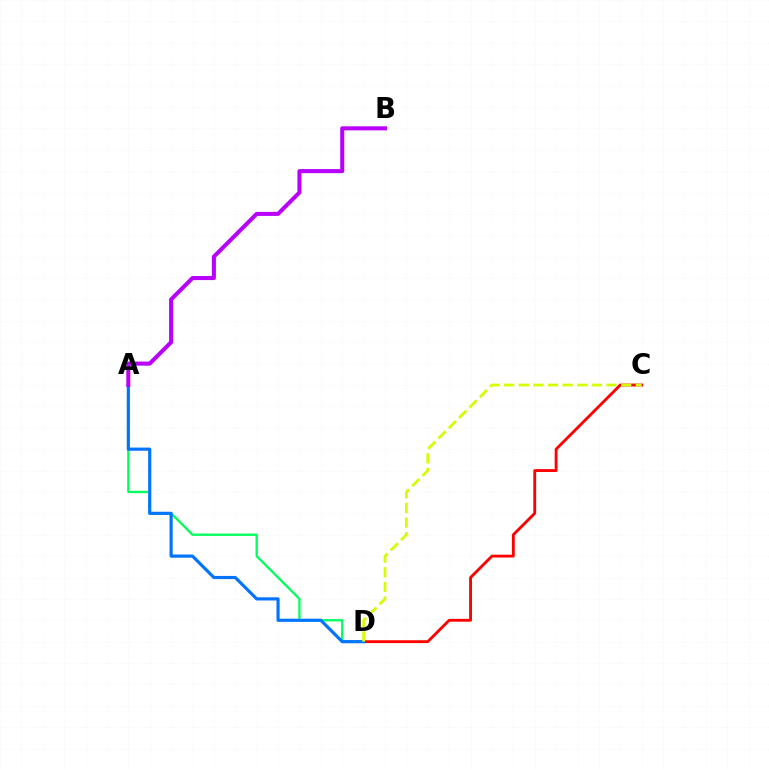{('A', 'D'): [{'color': '#00ff5c', 'line_style': 'solid', 'thickness': 1.66}, {'color': '#0074ff', 'line_style': 'solid', 'thickness': 2.27}], ('C', 'D'): [{'color': '#ff0000', 'line_style': 'solid', 'thickness': 2.05}, {'color': '#d1ff00', 'line_style': 'dashed', 'thickness': 1.99}], ('A', 'B'): [{'color': '#b900ff', 'line_style': 'solid', 'thickness': 2.91}]}